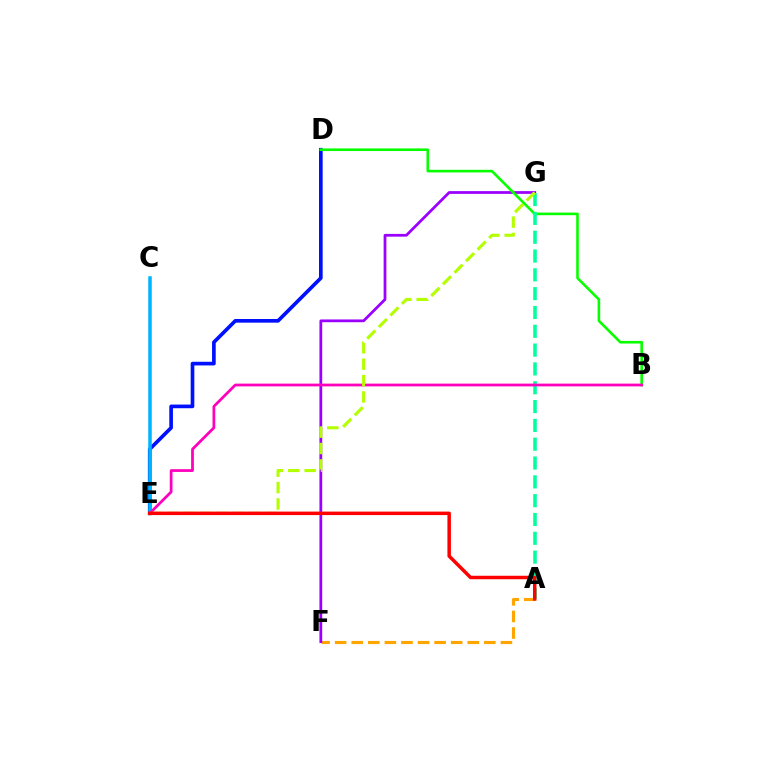{('A', 'F'): [{'color': '#ffa500', 'line_style': 'dashed', 'thickness': 2.25}], ('F', 'G'): [{'color': '#9b00ff', 'line_style': 'solid', 'thickness': 1.99}], ('D', 'E'): [{'color': '#0010ff', 'line_style': 'solid', 'thickness': 2.64}], ('B', 'D'): [{'color': '#08ff00', 'line_style': 'solid', 'thickness': 1.88}], ('C', 'E'): [{'color': '#00b5ff', 'line_style': 'solid', 'thickness': 2.54}], ('A', 'G'): [{'color': '#00ff9d', 'line_style': 'dashed', 'thickness': 2.56}], ('B', 'E'): [{'color': '#ff00bd', 'line_style': 'solid', 'thickness': 1.99}], ('E', 'G'): [{'color': '#b3ff00', 'line_style': 'dashed', 'thickness': 2.22}], ('A', 'E'): [{'color': '#ff0000', 'line_style': 'solid', 'thickness': 2.51}]}